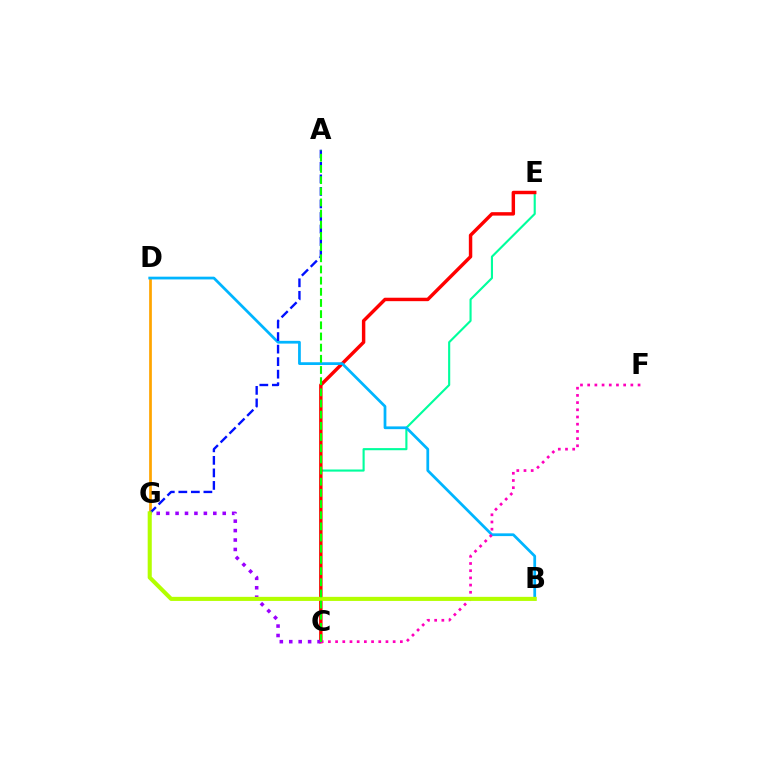{('D', 'G'): [{'color': '#ffa500', 'line_style': 'solid', 'thickness': 1.96}], ('C', 'E'): [{'color': '#00ff9d', 'line_style': 'solid', 'thickness': 1.53}, {'color': '#ff0000', 'line_style': 'solid', 'thickness': 2.47}], ('B', 'D'): [{'color': '#00b5ff', 'line_style': 'solid', 'thickness': 1.98}], ('A', 'G'): [{'color': '#0010ff', 'line_style': 'dashed', 'thickness': 1.7}], ('C', 'G'): [{'color': '#9b00ff', 'line_style': 'dotted', 'thickness': 2.56}], ('C', 'F'): [{'color': '#ff00bd', 'line_style': 'dotted', 'thickness': 1.95}], ('B', 'G'): [{'color': '#b3ff00', 'line_style': 'solid', 'thickness': 2.94}], ('A', 'C'): [{'color': '#08ff00', 'line_style': 'dashed', 'thickness': 1.52}]}